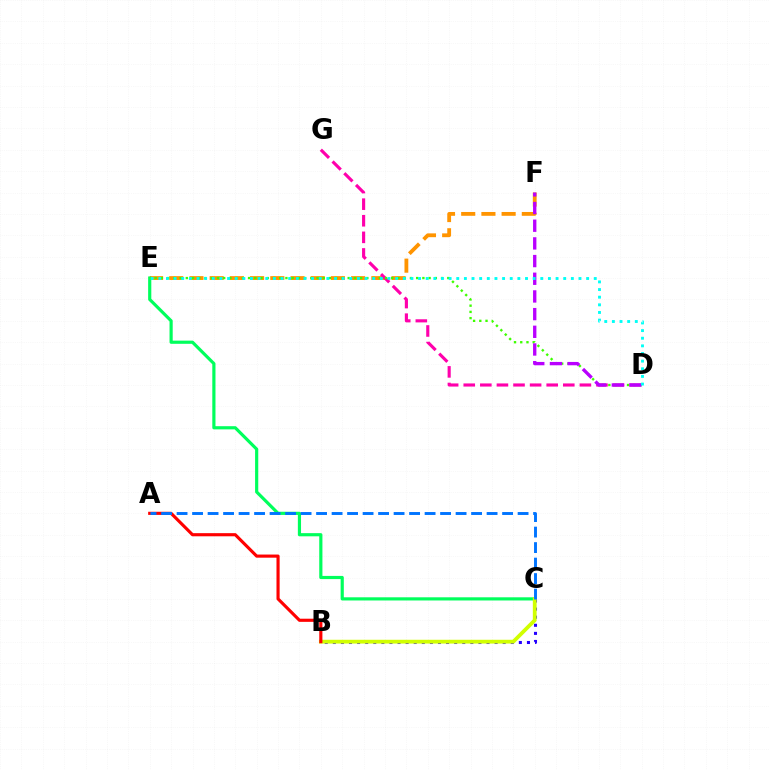{('E', 'F'): [{'color': '#ff9400', 'line_style': 'dashed', 'thickness': 2.75}], ('B', 'C'): [{'color': '#2500ff', 'line_style': 'dotted', 'thickness': 2.2}, {'color': '#d1ff00', 'line_style': 'solid', 'thickness': 2.73}], ('C', 'E'): [{'color': '#00ff5c', 'line_style': 'solid', 'thickness': 2.29}], ('D', 'G'): [{'color': '#ff00ac', 'line_style': 'dashed', 'thickness': 2.25}], ('D', 'E'): [{'color': '#3dff00', 'line_style': 'dotted', 'thickness': 1.69}, {'color': '#00fff6', 'line_style': 'dotted', 'thickness': 2.08}], ('A', 'B'): [{'color': '#ff0000', 'line_style': 'solid', 'thickness': 2.26}], ('D', 'F'): [{'color': '#b900ff', 'line_style': 'dashed', 'thickness': 2.4}], ('A', 'C'): [{'color': '#0074ff', 'line_style': 'dashed', 'thickness': 2.11}]}